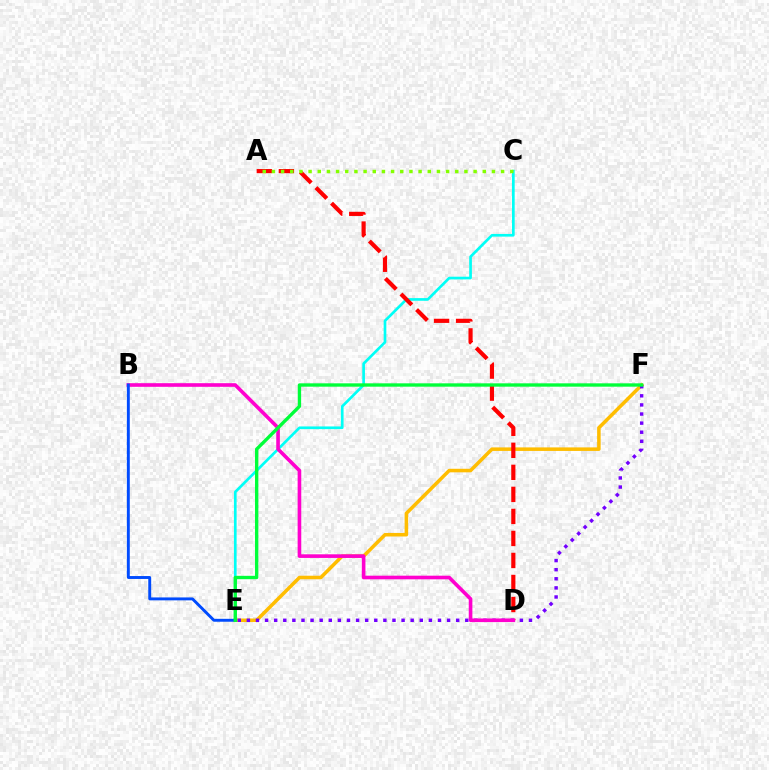{('E', 'F'): [{'color': '#ffbd00', 'line_style': 'solid', 'thickness': 2.55}, {'color': '#7200ff', 'line_style': 'dotted', 'thickness': 2.47}, {'color': '#00ff39', 'line_style': 'solid', 'thickness': 2.42}], ('C', 'E'): [{'color': '#00fff6', 'line_style': 'solid', 'thickness': 1.93}], ('A', 'D'): [{'color': '#ff0000', 'line_style': 'dashed', 'thickness': 2.99}], ('B', 'D'): [{'color': '#ff00cf', 'line_style': 'solid', 'thickness': 2.61}], ('B', 'E'): [{'color': '#004bff', 'line_style': 'solid', 'thickness': 2.1}], ('A', 'C'): [{'color': '#84ff00', 'line_style': 'dotted', 'thickness': 2.49}]}